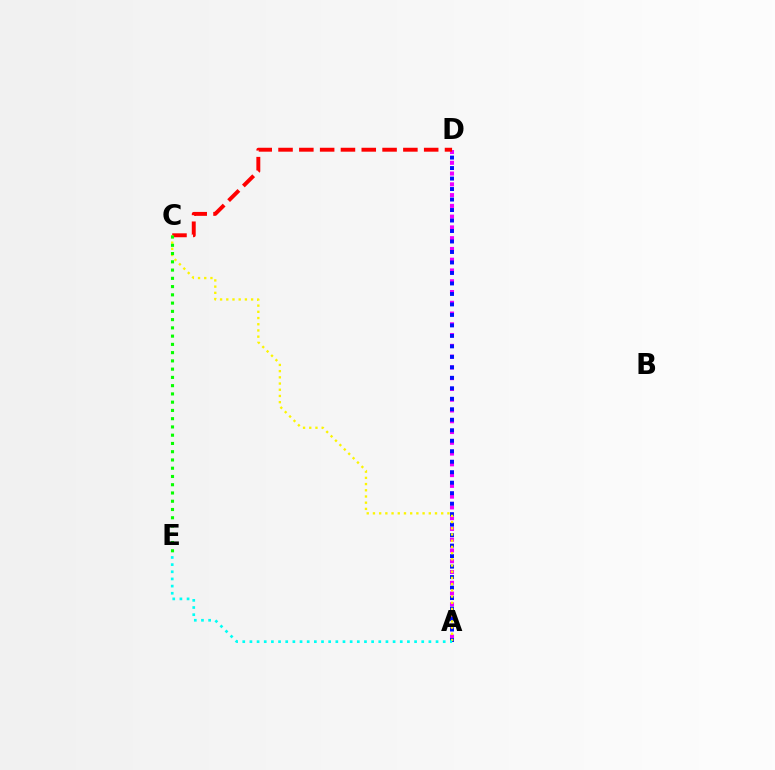{('A', 'D'): [{'color': '#ee00ff', 'line_style': 'dotted', 'thickness': 2.93}, {'color': '#0010ff', 'line_style': 'dotted', 'thickness': 2.85}], ('C', 'D'): [{'color': '#ff0000', 'line_style': 'dashed', 'thickness': 2.83}], ('A', 'C'): [{'color': '#fcf500', 'line_style': 'dotted', 'thickness': 1.69}], ('C', 'E'): [{'color': '#08ff00', 'line_style': 'dotted', 'thickness': 2.24}], ('A', 'E'): [{'color': '#00fff6', 'line_style': 'dotted', 'thickness': 1.95}]}